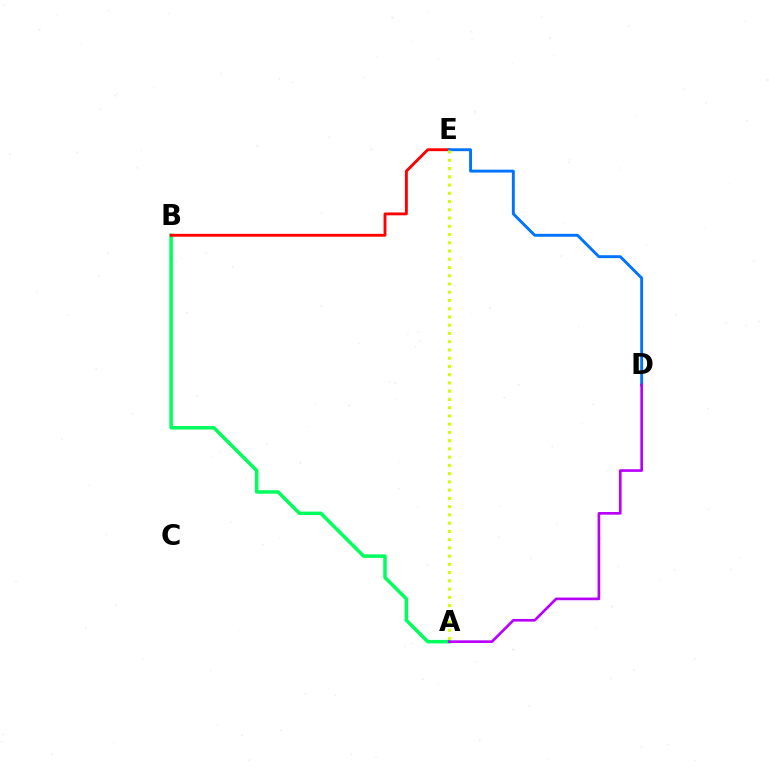{('A', 'B'): [{'color': '#00ff5c', 'line_style': 'solid', 'thickness': 2.52}], ('B', 'E'): [{'color': '#ff0000', 'line_style': 'solid', 'thickness': 2.06}], ('D', 'E'): [{'color': '#0074ff', 'line_style': 'solid', 'thickness': 2.09}], ('A', 'E'): [{'color': '#d1ff00', 'line_style': 'dotted', 'thickness': 2.24}], ('A', 'D'): [{'color': '#b900ff', 'line_style': 'solid', 'thickness': 1.91}]}